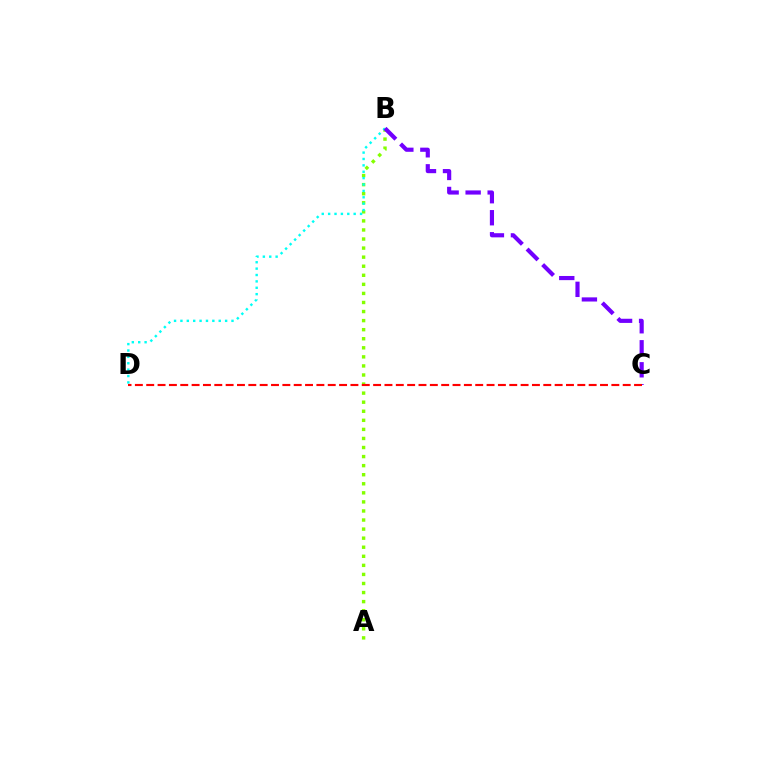{('A', 'B'): [{'color': '#84ff00', 'line_style': 'dotted', 'thickness': 2.46}], ('B', 'D'): [{'color': '#00fff6', 'line_style': 'dotted', 'thickness': 1.73}], ('B', 'C'): [{'color': '#7200ff', 'line_style': 'dashed', 'thickness': 2.99}], ('C', 'D'): [{'color': '#ff0000', 'line_style': 'dashed', 'thickness': 1.54}]}